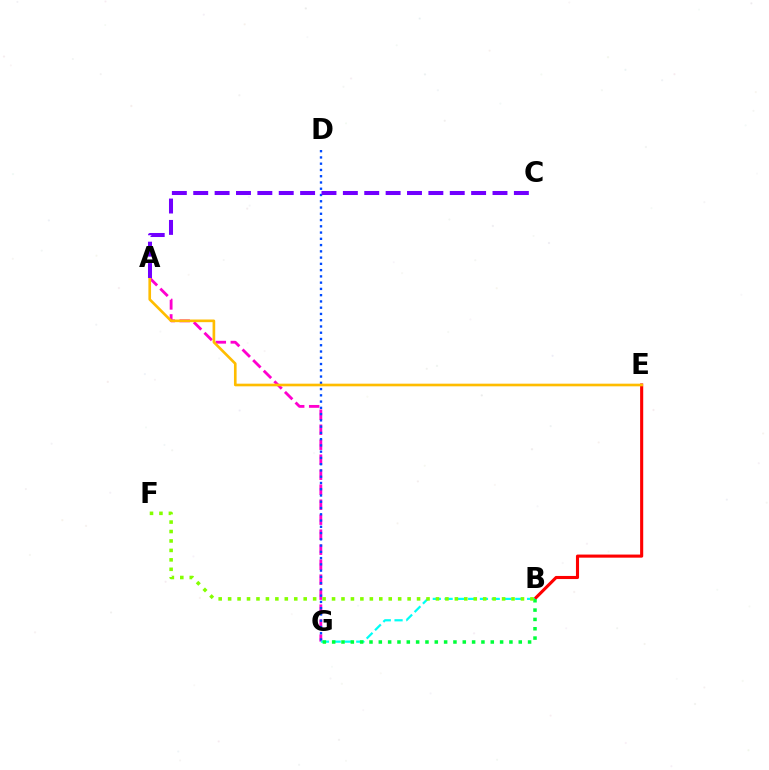{('B', 'E'): [{'color': '#ff0000', 'line_style': 'solid', 'thickness': 2.23}], ('A', 'G'): [{'color': '#ff00cf', 'line_style': 'dashed', 'thickness': 2.04}], ('D', 'G'): [{'color': '#004bff', 'line_style': 'dotted', 'thickness': 1.7}], ('A', 'E'): [{'color': '#ffbd00', 'line_style': 'solid', 'thickness': 1.91}], ('B', 'G'): [{'color': '#00fff6', 'line_style': 'dashed', 'thickness': 1.6}, {'color': '#00ff39', 'line_style': 'dotted', 'thickness': 2.53}], ('A', 'C'): [{'color': '#7200ff', 'line_style': 'dashed', 'thickness': 2.9}], ('B', 'F'): [{'color': '#84ff00', 'line_style': 'dotted', 'thickness': 2.57}]}